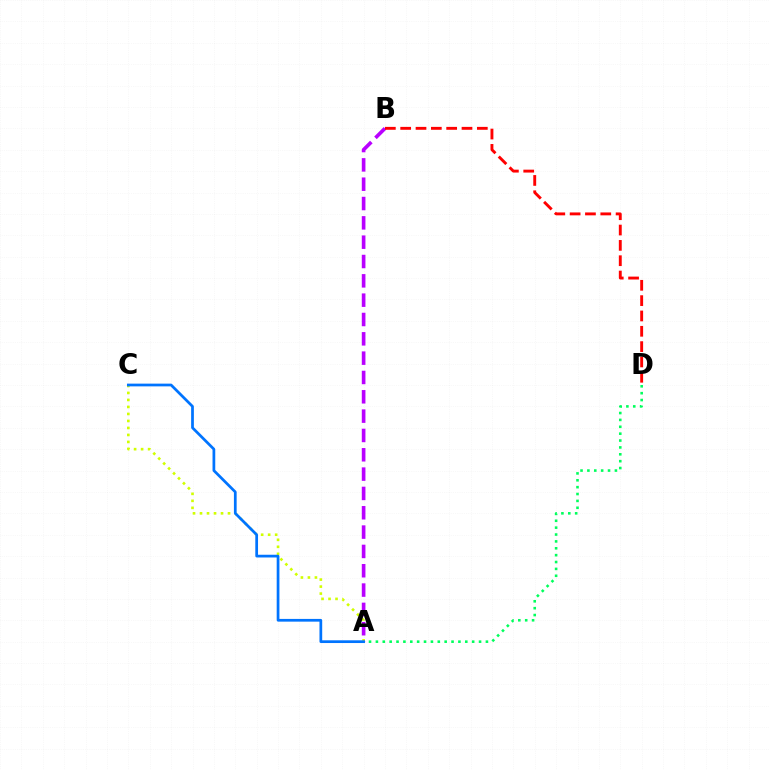{('A', 'D'): [{'color': '#00ff5c', 'line_style': 'dotted', 'thickness': 1.87}], ('A', 'C'): [{'color': '#d1ff00', 'line_style': 'dotted', 'thickness': 1.9}, {'color': '#0074ff', 'line_style': 'solid', 'thickness': 1.97}], ('A', 'B'): [{'color': '#b900ff', 'line_style': 'dashed', 'thickness': 2.63}], ('B', 'D'): [{'color': '#ff0000', 'line_style': 'dashed', 'thickness': 2.08}]}